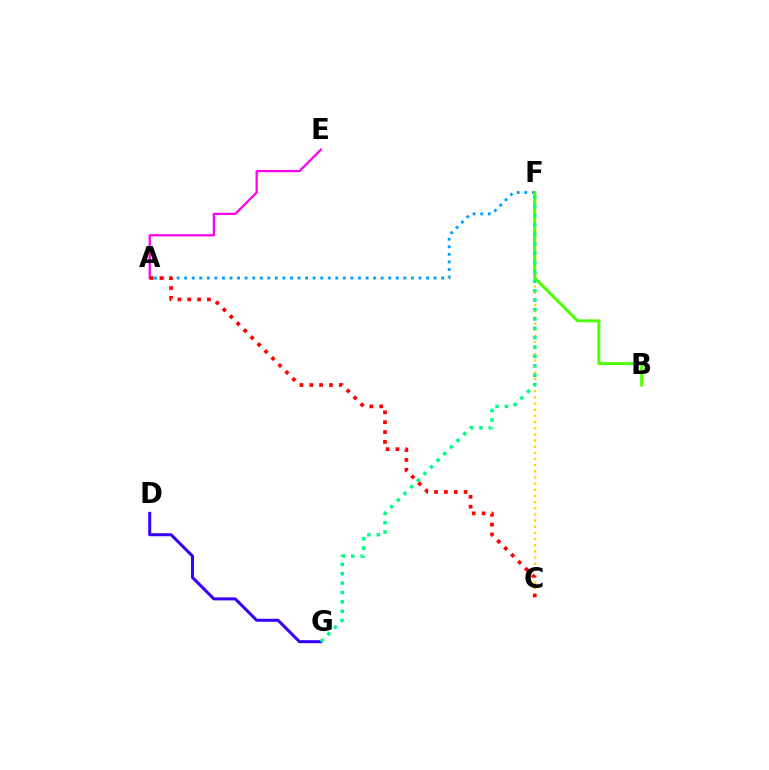{('A', 'F'): [{'color': '#009eff', 'line_style': 'dotted', 'thickness': 2.05}], ('C', 'F'): [{'color': '#ffd500', 'line_style': 'dotted', 'thickness': 1.67}], ('D', 'G'): [{'color': '#3700ff', 'line_style': 'solid', 'thickness': 2.18}], ('B', 'F'): [{'color': '#4fff00', 'line_style': 'solid', 'thickness': 2.16}], ('A', 'E'): [{'color': '#ff00ed', 'line_style': 'solid', 'thickness': 1.63}], ('F', 'G'): [{'color': '#00ff86', 'line_style': 'dotted', 'thickness': 2.55}], ('A', 'C'): [{'color': '#ff0000', 'line_style': 'dotted', 'thickness': 2.67}]}